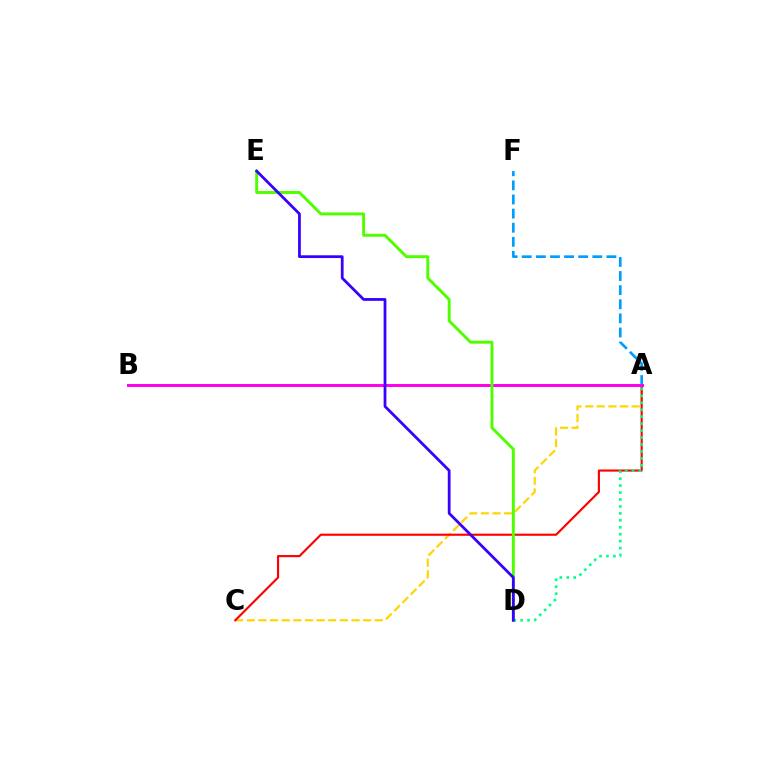{('A', 'C'): [{'color': '#ffd500', 'line_style': 'dashed', 'thickness': 1.58}, {'color': '#ff0000', 'line_style': 'solid', 'thickness': 1.54}], ('A', 'D'): [{'color': '#00ff86', 'line_style': 'dotted', 'thickness': 1.89}], ('A', 'F'): [{'color': '#009eff', 'line_style': 'dashed', 'thickness': 1.92}], ('A', 'B'): [{'color': '#ff00ed', 'line_style': 'solid', 'thickness': 2.13}], ('D', 'E'): [{'color': '#4fff00', 'line_style': 'solid', 'thickness': 2.11}, {'color': '#3700ff', 'line_style': 'solid', 'thickness': 1.99}]}